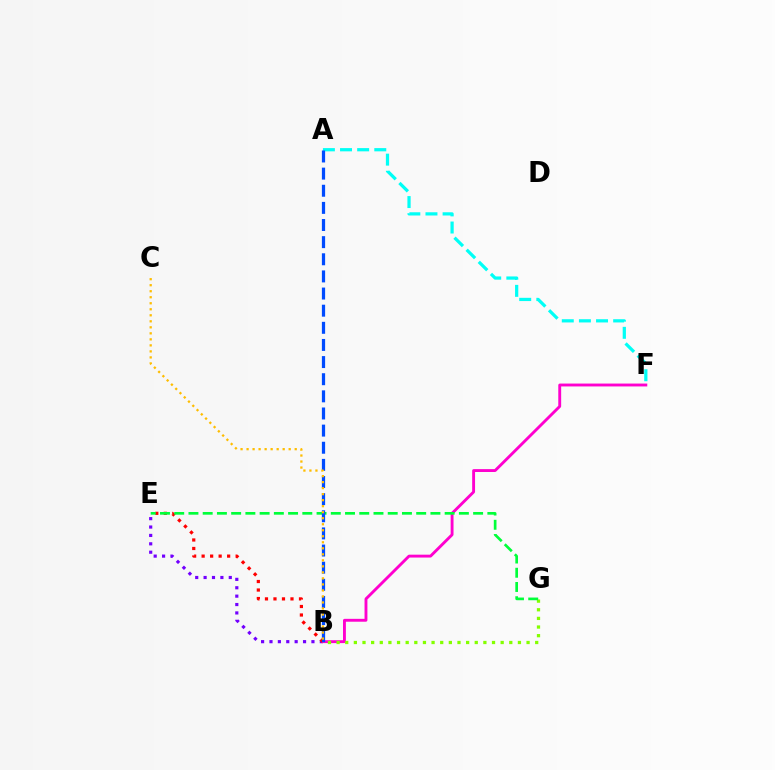{('A', 'F'): [{'color': '#00fff6', 'line_style': 'dashed', 'thickness': 2.33}], ('B', 'E'): [{'color': '#7200ff', 'line_style': 'dotted', 'thickness': 2.28}, {'color': '#ff0000', 'line_style': 'dotted', 'thickness': 2.31}], ('B', 'F'): [{'color': '#ff00cf', 'line_style': 'solid', 'thickness': 2.07}], ('B', 'G'): [{'color': '#84ff00', 'line_style': 'dotted', 'thickness': 2.35}], ('E', 'G'): [{'color': '#00ff39', 'line_style': 'dashed', 'thickness': 1.93}], ('A', 'B'): [{'color': '#004bff', 'line_style': 'dashed', 'thickness': 2.33}], ('B', 'C'): [{'color': '#ffbd00', 'line_style': 'dotted', 'thickness': 1.63}]}